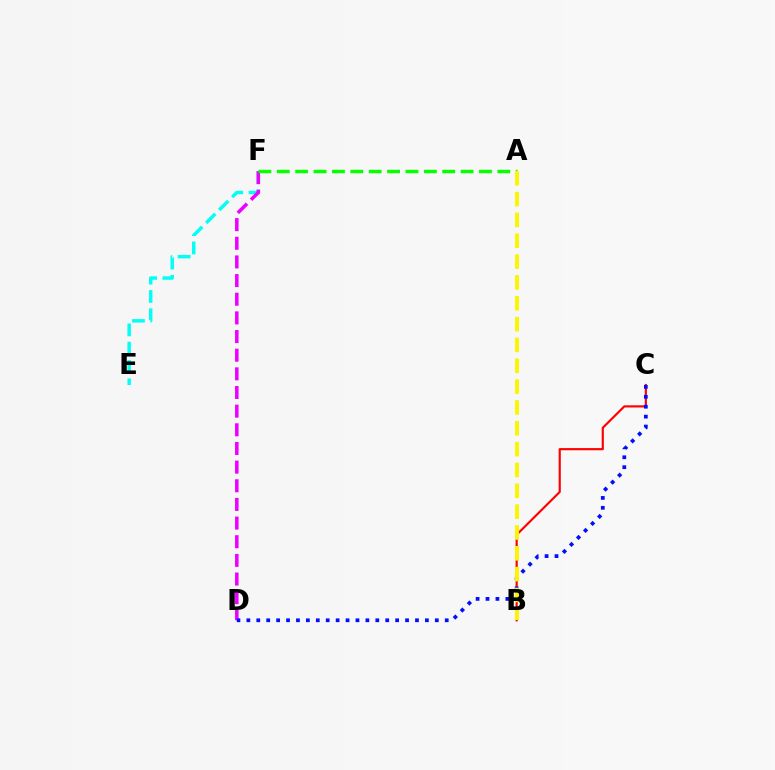{('E', 'F'): [{'color': '#00fff6', 'line_style': 'dashed', 'thickness': 2.49}], ('B', 'C'): [{'color': '#ff0000', 'line_style': 'solid', 'thickness': 1.55}], ('D', 'F'): [{'color': '#ee00ff', 'line_style': 'dashed', 'thickness': 2.53}], ('C', 'D'): [{'color': '#0010ff', 'line_style': 'dotted', 'thickness': 2.69}], ('A', 'F'): [{'color': '#08ff00', 'line_style': 'dashed', 'thickness': 2.5}], ('A', 'B'): [{'color': '#fcf500', 'line_style': 'dashed', 'thickness': 2.83}]}